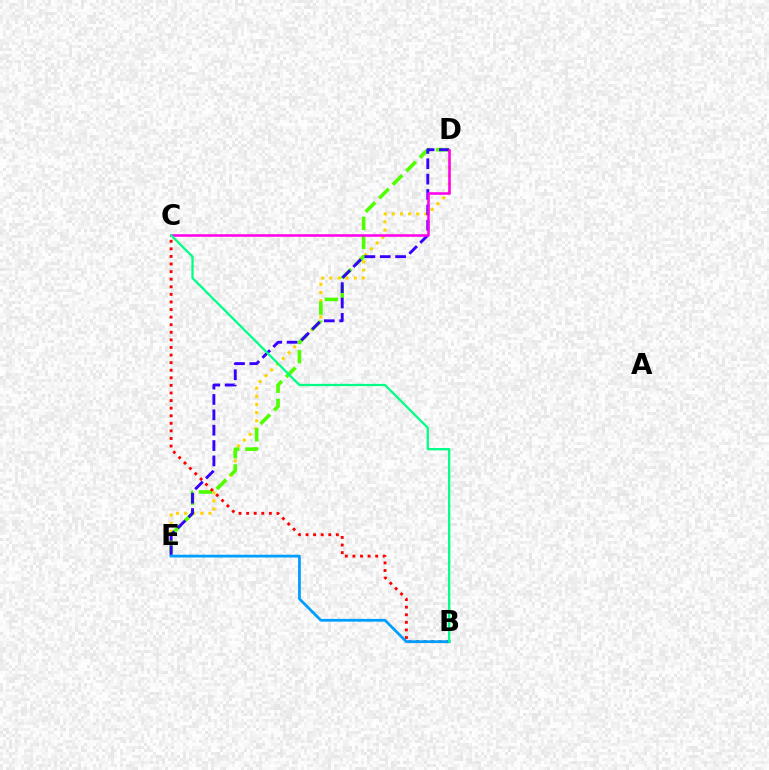{('D', 'E'): [{'color': '#ffd500', 'line_style': 'dotted', 'thickness': 2.21}, {'color': '#4fff00', 'line_style': 'dashed', 'thickness': 2.6}, {'color': '#3700ff', 'line_style': 'dashed', 'thickness': 2.09}], ('B', 'C'): [{'color': '#ff0000', 'line_style': 'dotted', 'thickness': 2.06}, {'color': '#00ff86', 'line_style': 'solid', 'thickness': 1.64}], ('C', 'D'): [{'color': '#ff00ed', 'line_style': 'solid', 'thickness': 1.84}], ('B', 'E'): [{'color': '#009eff', 'line_style': 'solid', 'thickness': 1.99}]}